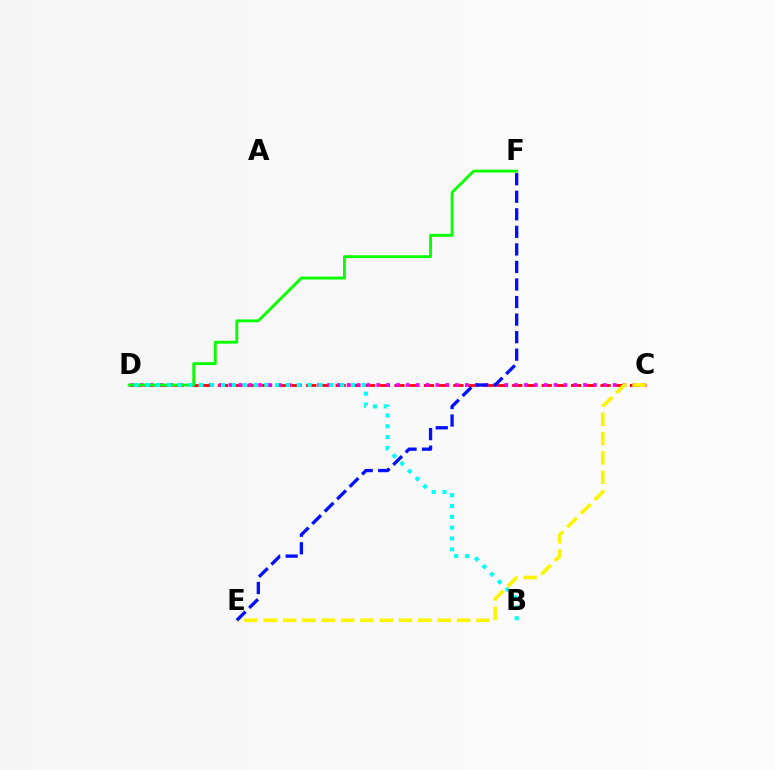{('C', 'D'): [{'color': '#ff0000', 'line_style': 'dashed', 'thickness': 2.0}, {'color': '#ee00ff', 'line_style': 'dotted', 'thickness': 2.68}], ('D', 'F'): [{'color': '#08ff00', 'line_style': 'solid', 'thickness': 2.05}], ('C', 'E'): [{'color': '#fcf500', 'line_style': 'dashed', 'thickness': 2.63}], ('E', 'F'): [{'color': '#0010ff', 'line_style': 'dashed', 'thickness': 2.38}], ('B', 'D'): [{'color': '#00fff6', 'line_style': 'dotted', 'thickness': 2.94}]}